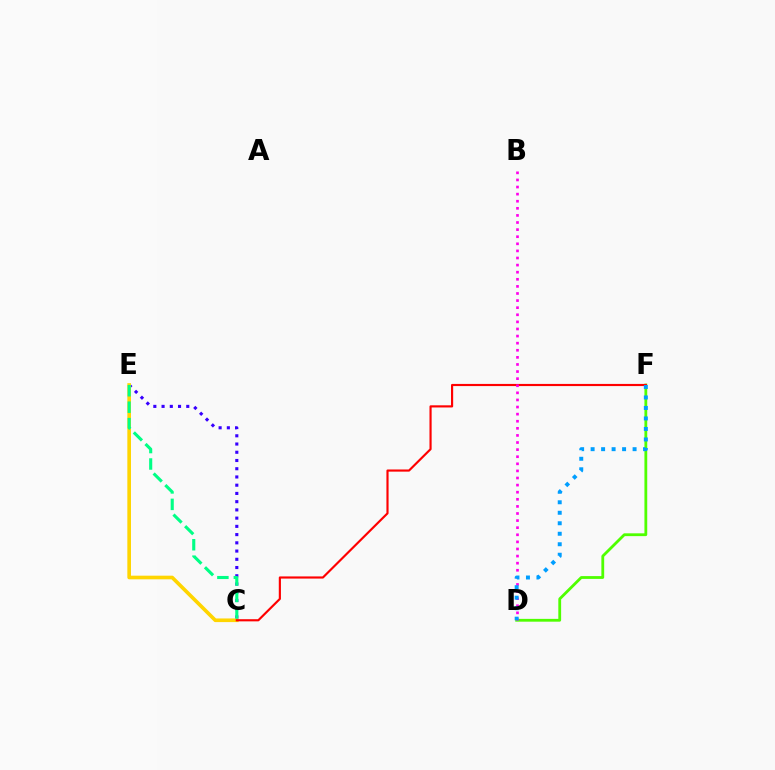{('C', 'E'): [{'color': '#3700ff', 'line_style': 'dotted', 'thickness': 2.24}, {'color': '#ffd500', 'line_style': 'solid', 'thickness': 2.62}, {'color': '#00ff86', 'line_style': 'dashed', 'thickness': 2.23}], ('D', 'F'): [{'color': '#4fff00', 'line_style': 'solid', 'thickness': 2.02}, {'color': '#009eff', 'line_style': 'dotted', 'thickness': 2.85}], ('C', 'F'): [{'color': '#ff0000', 'line_style': 'solid', 'thickness': 1.55}], ('B', 'D'): [{'color': '#ff00ed', 'line_style': 'dotted', 'thickness': 1.93}]}